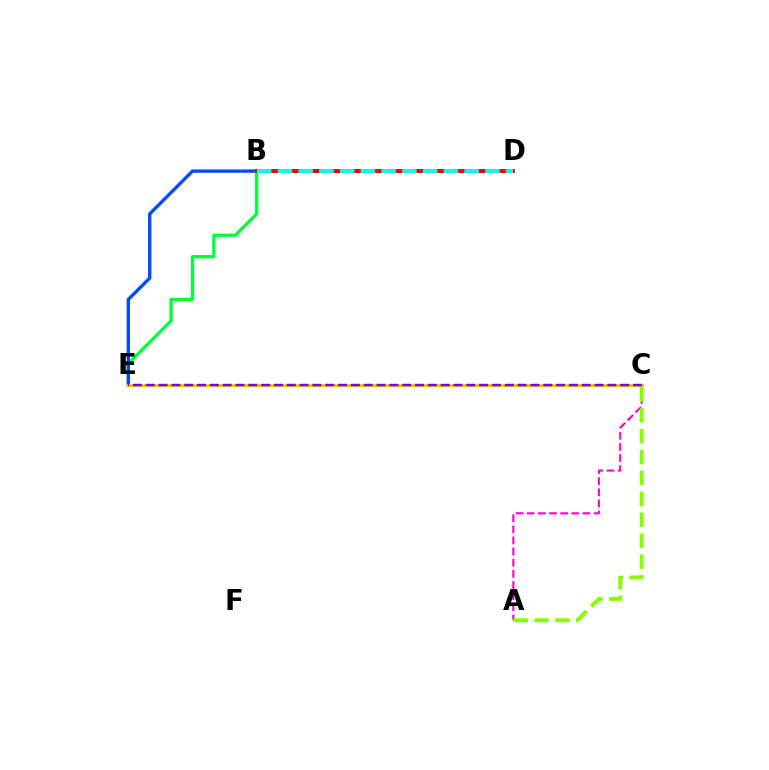{('B', 'E'): [{'color': '#00ff39', 'line_style': 'solid', 'thickness': 2.37}], ('D', 'E'): [{'color': '#004bff', 'line_style': 'solid', 'thickness': 2.41}], ('A', 'C'): [{'color': '#ff00cf', 'line_style': 'dashed', 'thickness': 1.51}, {'color': '#84ff00', 'line_style': 'dashed', 'thickness': 2.84}], ('C', 'E'): [{'color': '#ffbd00', 'line_style': 'solid', 'thickness': 2.18}, {'color': '#7200ff', 'line_style': 'dashed', 'thickness': 1.74}], ('B', 'D'): [{'color': '#ff0000', 'line_style': 'solid', 'thickness': 2.9}, {'color': '#00fff6', 'line_style': 'dashed', 'thickness': 2.82}]}